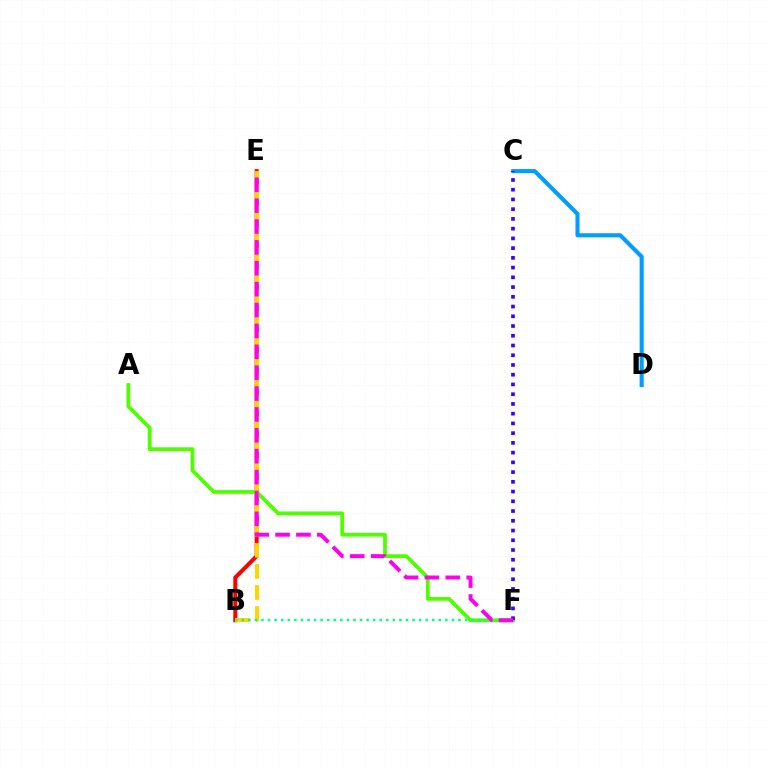{('B', 'E'): [{'color': '#ff0000', 'line_style': 'solid', 'thickness': 2.88}, {'color': '#ffd500', 'line_style': 'dashed', 'thickness': 2.86}], ('A', 'F'): [{'color': '#4fff00', 'line_style': 'solid', 'thickness': 2.71}], ('C', 'D'): [{'color': '#009eff', 'line_style': 'solid', 'thickness': 2.94}], ('C', 'F'): [{'color': '#3700ff', 'line_style': 'dotted', 'thickness': 2.65}], ('B', 'F'): [{'color': '#00ff86', 'line_style': 'dotted', 'thickness': 1.78}], ('E', 'F'): [{'color': '#ff00ed', 'line_style': 'dashed', 'thickness': 2.84}]}